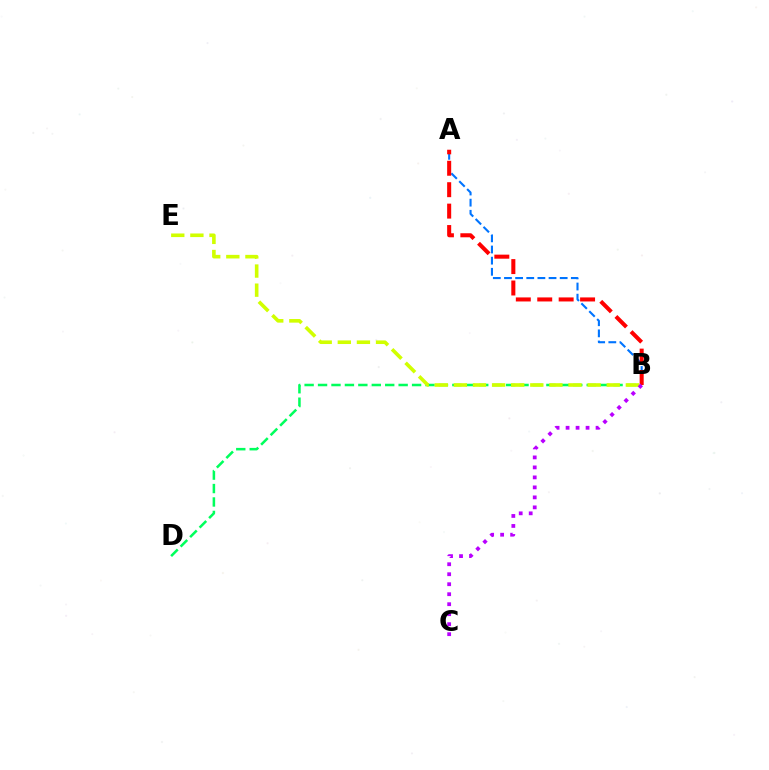{('B', 'D'): [{'color': '#00ff5c', 'line_style': 'dashed', 'thickness': 1.82}], ('A', 'B'): [{'color': '#0074ff', 'line_style': 'dashed', 'thickness': 1.51}, {'color': '#ff0000', 'line_style': 'dashed', 'thickness': 2.91}], ('B', 'E'): [{'color': '#d1ff00', 'line_style': 'dashed', 'thickness': 2.6}], ('B', 'C'): [{'color': '#b900ff', 'line_style': 'dotted', 'thickness': 2.71}]}